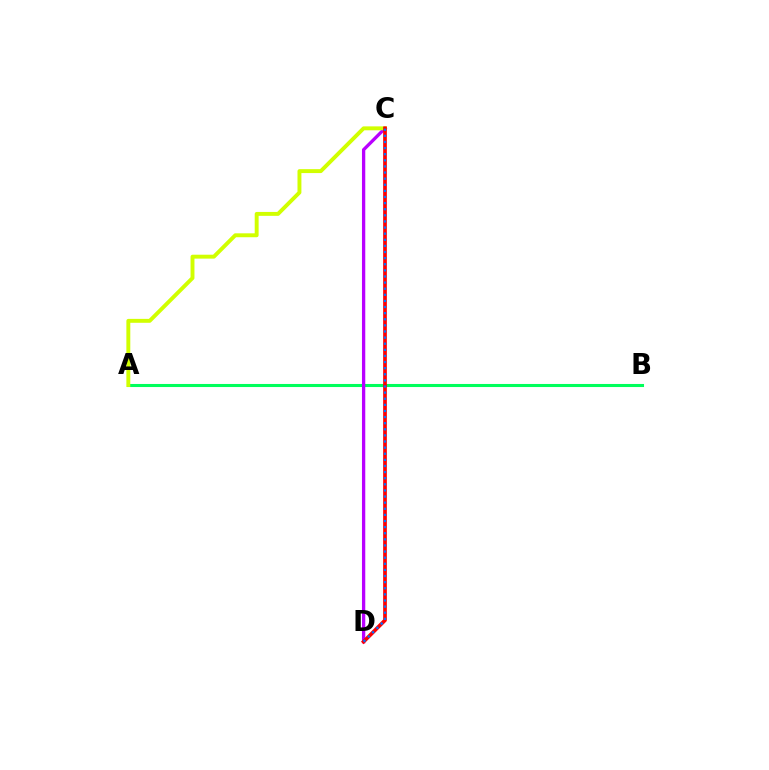{('A', 'B'): [{'color': '#00ff5c', 'line_style': 'solid', 'thickness': 2.21}], ('C', 'D'): [{'color': '#b900ff', 'line_style': 'solid', 'thickness': 2.38}, {'color': '#ff0000', 'line_style': 'solid', 'thickness': 2.66}, {'color': '#0074ff', 'line_style': 'dotted', 'thickness': 1.66}], ('A', 'C'): [{'color': '#d1ff00', 'line_style': 'solid', 'thickness': 2.82}]}